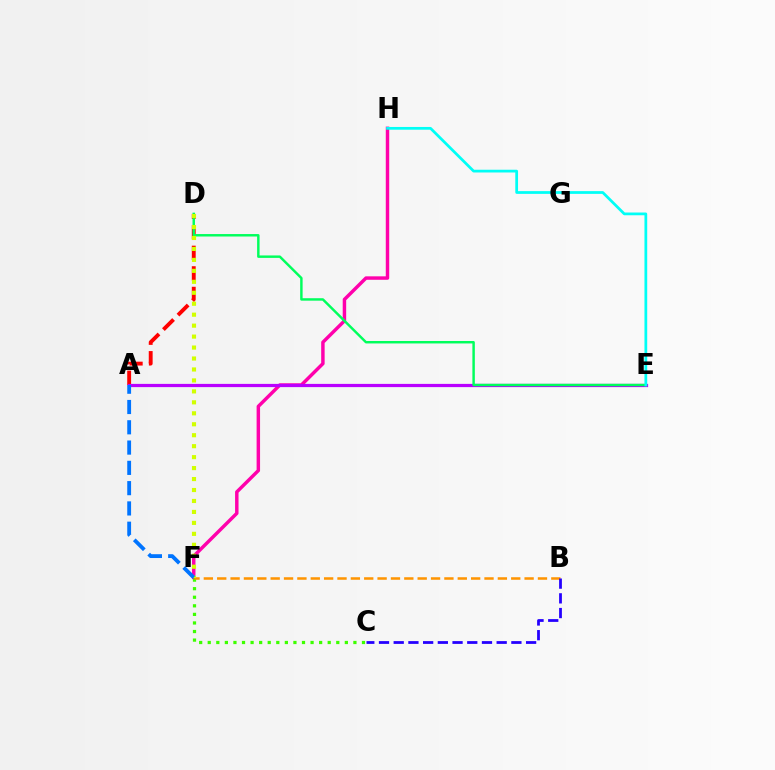{('A', 'D'): [{'color': '#ff0000', 'line_style': 'dashed', 'thickness': 2.79}], ('F', 'H'): [{'color': '#ff00ac', 'line_style': 'solid', 'thickness': 2.48}], ('A', 'E'): [{'color': '#b900ff', 'line_style': 'solid', 'thickness': 2.32}], ('C', 'F'): [{'color': '#3dff00', 'line_style': 'dotted', 'thickness': 2.33}], ('B', 'F'): [{'color': '#ff9400', 'line_style': 'dashed', 'thickness': 1.82}], ('D', 'E'): [{'color': '#00ff5c', 'line_style': 'solid', 'thickness': 1.77}], ('D', 'F'): [{'color': '#d1ff00', 'line_style': 'dotted', 'thickness': 2.98}], ('B', 'C'): [{'color': '#2500ff', 'line_style': 'dashed', 'thickness': 2.0}], ('A', 'F'): [{'color': '#0074ff', 'line_style': 'dashed', 'thickness': 2.76}], ('E', 'H'): [{'color': '#00fff6', 'line_style': 'solid', 'thickness': 1.98}]}